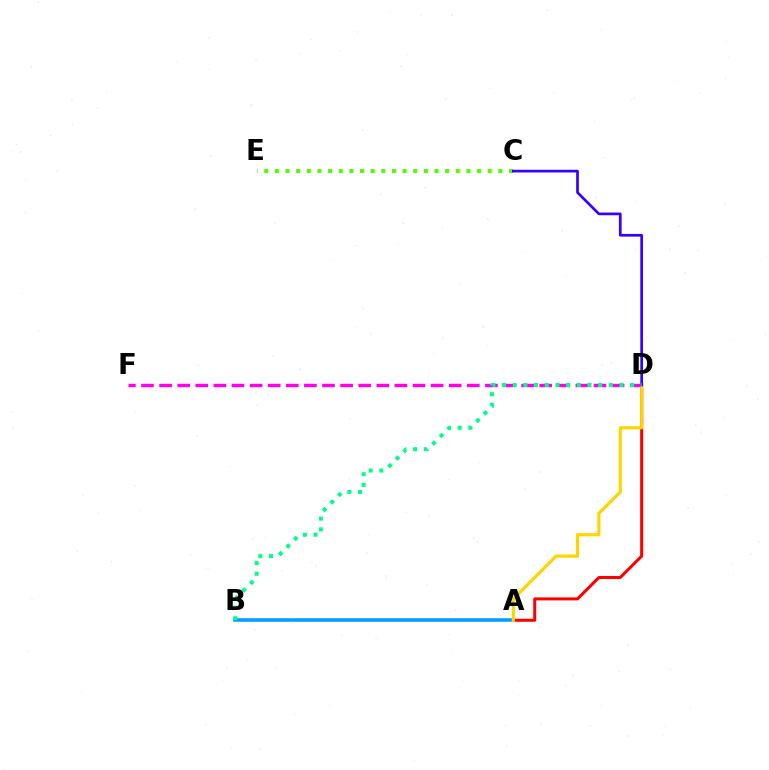{('D', 'F'): [{'color': '#ff00ed', 'line_style': 'dashed', 'thickness': 2.46}], ('A', 'D'): [{'color': '#ff0000', 'line_style': 'solid', 'thickness': 2.18}, {'color': '#ffd500', 'line_style': 'solid', 'thickness': 2.29}], ('C', 'E'): [{'color': '#4fff00', 'line_style': 'dotted', 'thickness': 2.89}], ('A', 'B'): [{'color': '#009eff', 'line_style': 'solid', 'thickness': 2.56}], ('C', 'D'): [{'color': '#3700ff', 'line_style': 'solid', 'thickness': 1.94}], ('B', 'D'): [{'color': '#00ff86', 'line_style': 'dotted', 'thickness': 2.9}]}